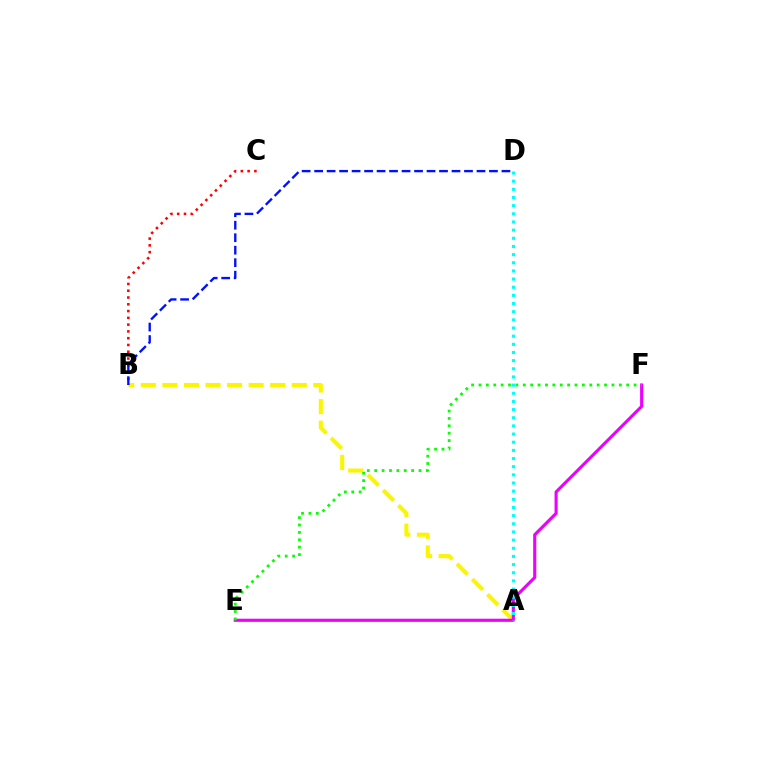{('A', 'B'): [{'color': '#fcf500', 'line_style': 'dashed', 'thickness': 2.93}], ('E', 'F'): [{'color': '#ee00ff', 'line_style': 'solid', 'thickness': 2.24}, {'color': '#08ff00', 'line_style': 'dotted', 'thickness': 2.01}], ('B', 'C'): [{'color': '#ff0000', 'line_style': 'dotted', 'thickness': 1.84}], ('A', 'D'): [{'color': '#00fff6', 'line_style': 'dotted', 'thickness': 2.22}], ('B', 'D'): [{'color': '#0010ff', 'line_style': 'dashed', 'thickness': 1.7}]}